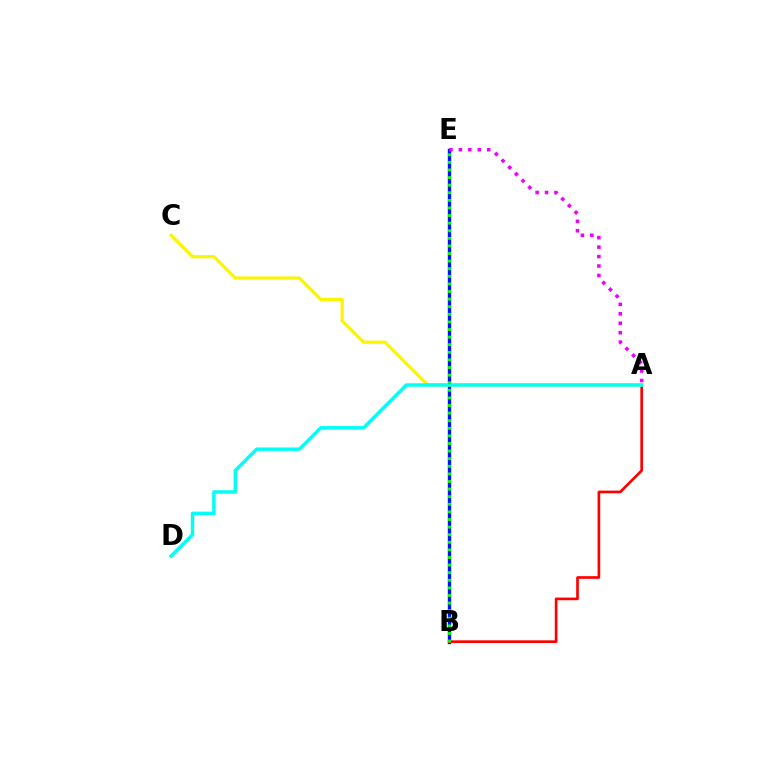{('B', 'E'): [{'color': '#0010ff', 'line_style': 'solid', 'thickness': 2.42}, {'color': '#08ff00', 'line_style': 'dotted', 'thickness': 2.06}], ('A', 'B'): [{'color': '#ff0000', 'line_style': 'solid', 'thickness': 1.92}], ('A', 'C'): [{'color': '#fcf500', 'line_style': 'solid', 'thickness': 2.32}], ('A', 'D'): [{'color': '#00fff6', 'line_style': 'solid', 'thickness': 2.46}], ('A', 'E'): [{'color': '#ee00ff', 'line_style': 'dotted', 'thickness': 2.57}]}